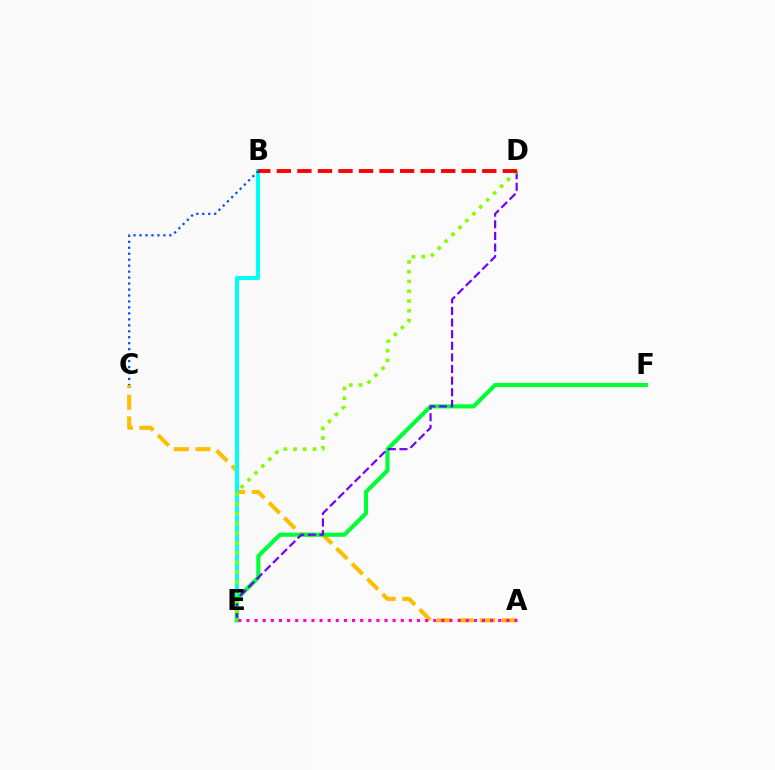{('A', 'C'): [{'color': '#ffbd00', 'line_style': 'dashed', 'thickness': 2.94}], ('B', 'E'): [{'color': '#00fff6', 'line_style': 'solid', 'thickness': 2.91}], ('E', 'F'): [{'color': '#00ff39', 'line_style': 'solid', 'thickness': 2.98}], ('D', 'E'): [{'color': '#7200ff', 'line_style': 'dashed', 'thickness': 1.58}, {'color': '#84ff00', 'line_style': 'dotted', 'thickness': 2.65}], ('B', 'D'): [{'color': '#ff0000', 'line_style': 'dashed', 'thickness': 2.79}], ('B', 'C'): [{'color': '#004bff', 'line_style': 'dotted', 'thickness': 1.62}], ('A', 'E'): [{'color': '#ff00cf', 'line_style': 'dotted', 'thickness': 2.21}]}